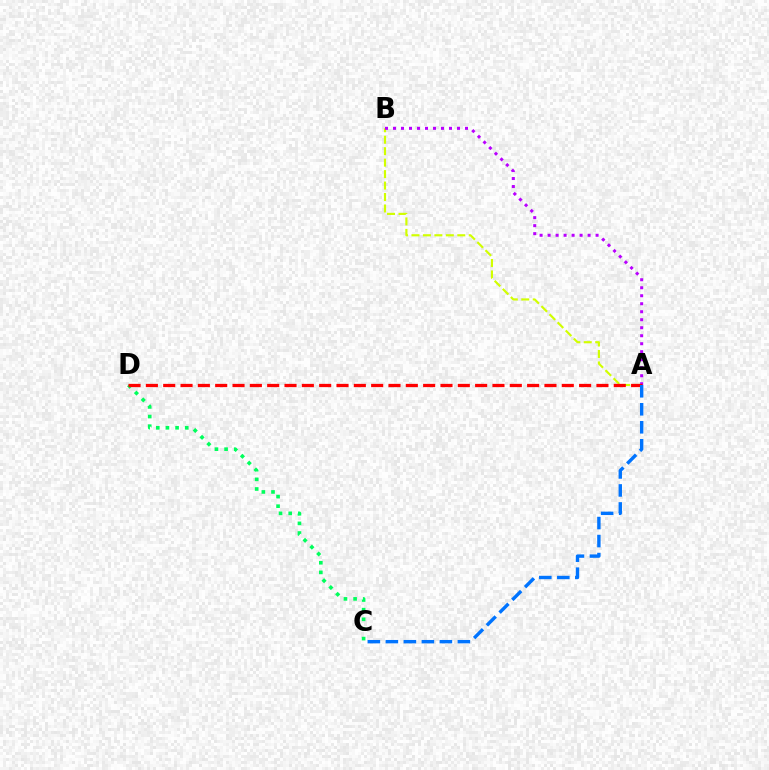{('A', 'B'): [{'color': '#d1ff00', 'line_style': 'dashed', 'thickness': 1.56}, {'color': '#b900ff', 'line_style': 'dotted', 'thickness': 2.17}], ('C', 'D'): [{'color': '#00ff5c', 'line_style': 'dotted', 'thickness': 2.62}], ('A', 'D'): [{'color': '#ff0000', 'line_style': 'dashed', 'thickness': 2.35}], ('A', 'C'): [{'color': '#0074ff', 'line_style': 'dashed', 'thickness': 2.45}]}